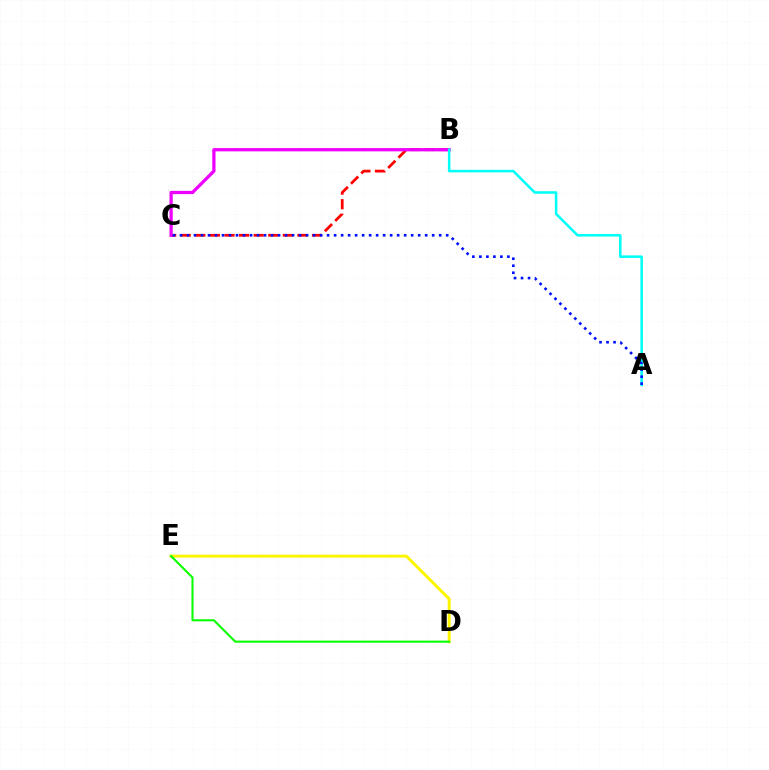{('B', 'C'): [{'color': '#ff0000', 'line_style': 'dashed', 'thickness': 1.98}, {'color': '#ee00ff', 'line_style': 'solid', 'thickness': 2.35}], ('D', 'E'): [{'color': '#fcf500', 'line_style': 'solid', 'thickness': 2.15}, {'color': '#08ff00', 'line_style': 'solid', 'thickness': 1.51}], ('A', 'B'): [{'color': '#00fff6', 'line_style': 'solid', 'thickness': 1.82}], ('A', 'C'): [{'color': '#0010ff', 'line_style': 'dotted', 'thickness': 1.9}]}